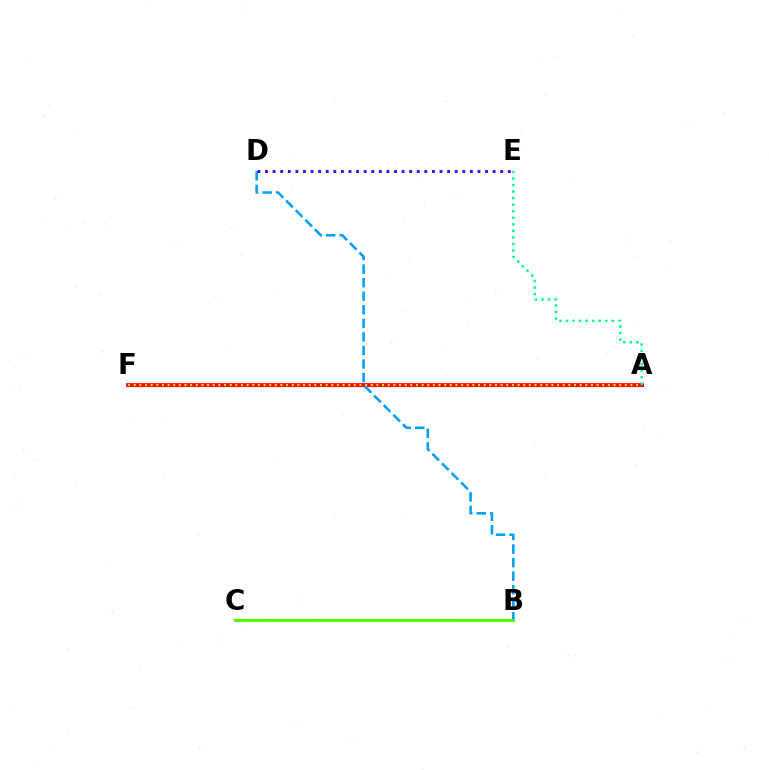{('A', 'F'): [{'color': '#ff00ed', 'line_style': 'solid', 'thickness': 2.25}, {'color': '#ff0000', 'line_style': 'solid', 'thickness': 2.68}, {'color': '#ffd500', 'line_style': 'dotted', 'thickness': 1.53}], ('B', 'D'): [{'color': '#009eff', 'line_style': 'dashed', 'thickness': 1.84}], ('B', 'C'): [{'color': '#4fff00', 'line_style': 'solid', 'thickness': 2.14}], ('A', 'E'): [{'color': '#00ff86', 'line_style': 'dotted', 'thickness': 1.78}], ('D', 'E'): [{'color': '#3700ff', 'line_style': 'dotted', 'thickness': 2.06}]}